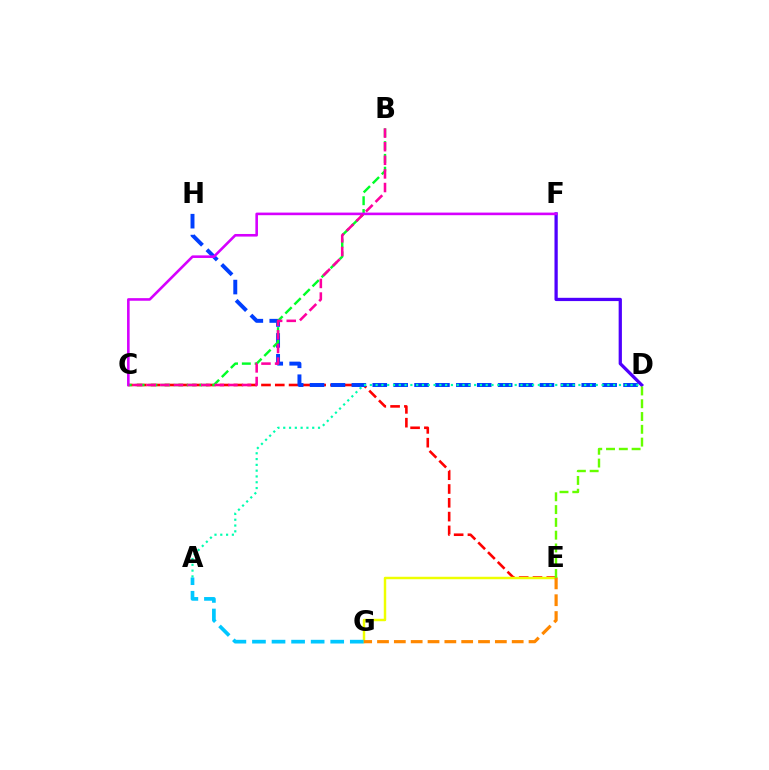{('D', 'F'): [{'color': '#4f00ff', 'line_style': 'solid', 'thickness': 2.35}], ('C', 'E'): [{'color': '#ff0000', 'line_style': 'dashed', 'thickness': 1.87}], ('D', 'H'): [{'color': '#003fff', 'line_style': 'dashed', 'thickness': 2.84}], ('E', 'G'): [{'color': '#eeff00', 'line_style': 'solid', 'thickness': 1.77}, {'color': '#ff8800', 'line_style': 'dashed', 'thickness': 2.29}], ('B', 'C'): [{'color': '#00ff27', 'line_style': 'dashed', 'thickness': 1.74}, {'color': '#ff00a0', 'line_style': 'dashed', 'thickness': 1.85}], ('A', 'D'): [{'color': '#00ffaf', 'line_style': 'dotted', 'thickness': 1.57}], ('D', 'E'): [{'color': '#66ff00', 'line_style': 'dashed', 'thickness': 1.74}], ('A', 'G'): [{'color': '#00c7ff', 'line_style': 'dashed', 'thickness': 2.66}], ('C', 'F'): [{'color': '#d600ff', 'line_style': 'solid', 'thickness': 1.87}]}